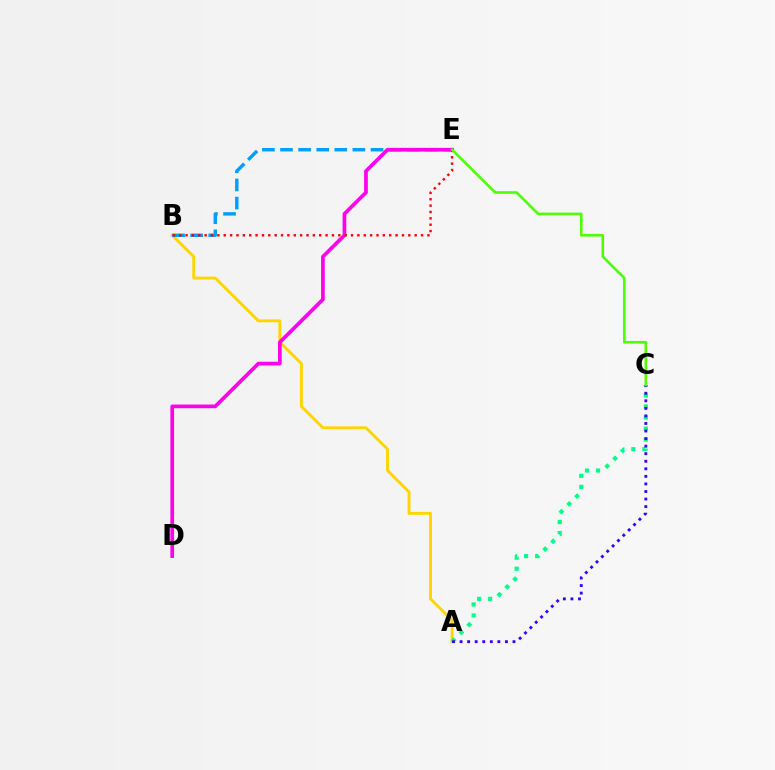{('A', 'B'): [{'color': '#ffd500', 'line_style': 'solid', 'thickness': 2.08}], ('A', 'C'): [{'color': '#00ff86', 'line_style': 'dotted', 'thickness': 3.0}, {'color': '#3700ff', 'line_style': 'dotted', 'thickness': 2.05}], ('B', 'E'): [{'color': '#009eff', 'line_style': 'dashed', 'thickness': 2.46}, {'color': '#ff0000', 'line_style': 'dotted', 'thickness': 1.73}], ('D', 'E'): [{'color': '#ff00ed', 'line_style': 'solid', 'thickness': 2.66}], ('C', 'E'): [{'color': '#4fff00', 'line_style': 'solid', 'thickness': 1.88}]}